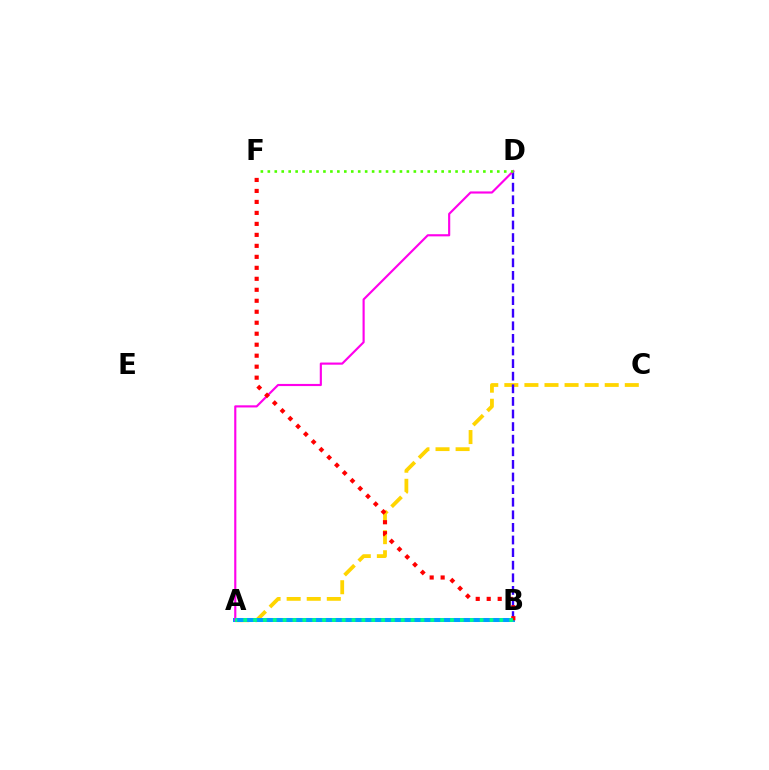{('A', 'C'): [{'color': '#ffd500', 'line_style': 'dashed', 'thickness': 2.73}], ('A', 'B'): [{'color': '#009eff', 'line_style': 'solid', 'thickness': 2.89}, {'color': '#00ff86', 'line_style': 'dotted', 'thickness': 2.68}], ('B', 'D'): [{'color': '#3700ff', 'line_style': 'dashed', 'thickness': 1.71}], ('A', 'D'): [{'color': '#ff00ed', 'line_style': 'solid', 'thickness': 1.55}], ('B', 'F'): [{'color': '#ff0000', 'line_style': 'dotted', 'thickness': 2.98}], ('D', 'F'): [{'color': '#4fff00', 'line_style': 'dotted', 'thickness': 1.89}]}